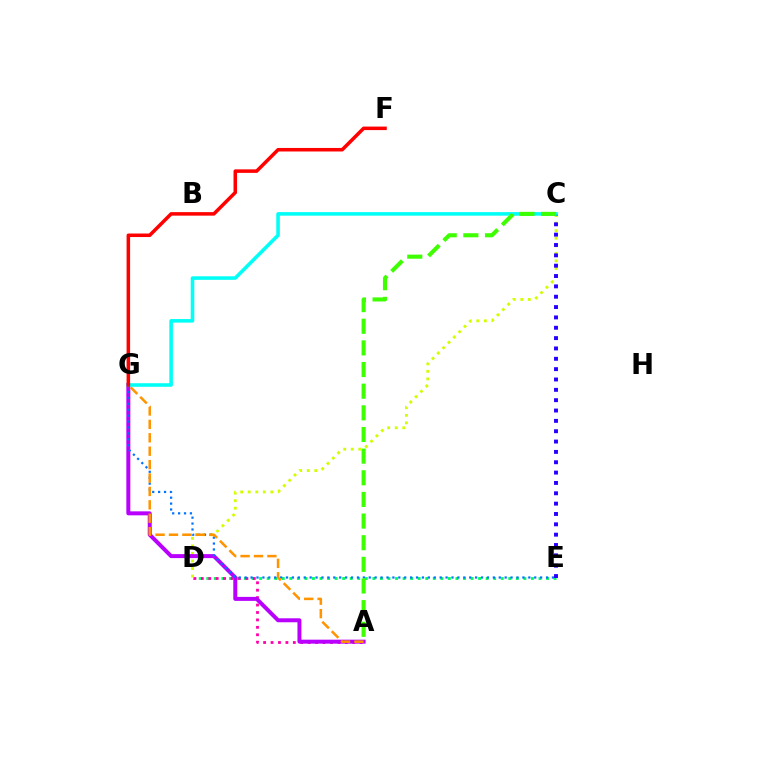{('D', 'E'): [{'color': '#00ff5c', 'line_style': 'dotted', 'thickness': 2.05}], ('A', 'D'): [{'color': '#ff00ac', 'line_style': 'dotted', 'thickness': 2.02}], ('C', 'D'): [{'color': '#d1ff00', 'line_style': 'dotted', 'thickness': 2.05}], ('A', 'G'): [{'color': '#b900ff', 'line_style': 'solid', 'thickness': 2.87}, {'color': '#ff9400', 'line_style': 'dashed', 'thickness': 1.82}], ('E', 'G'): [{'color': '#0074ff', 'line_style': 'dotted', 'thickness': 1.61}], ('C', 'E'): [{'color': '#2500ff', 'line_style': 'dotted', 'thickness': 2.81}], ('C', 'G'): [{'color': '#00fff6', 'line_style': 'solid', 'thickness': 2.56}], ('A', 'C'): [{'color': '#3dff00', 'line_style': 'dashed', 'thickness': 2.94}], ('F', 'G'): [{'color': '#ff0000', 'line_style': 'solid', 'thickness': 2.54}]}